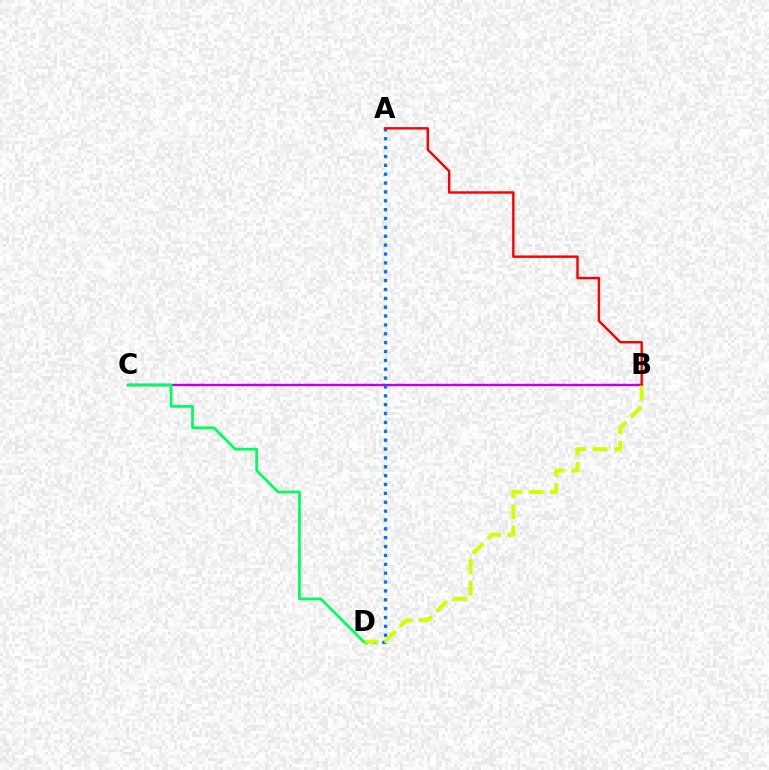{('B', 'C'): [{'color': '#b900ff', 'line_style': 'solid', 'thickness': 1.72}], ('A', 'D'): [{'color': '#0074ff', 'line_style': 'dotted', 'thickness': 2.41}], ('A', 'B'): [{'color': '#ff0000', 'line_style': 'solid', 'thickness': 1.75}], ('B', 'D'): [{'color': '#d1ff00', 'line_style': 'dashed', 'thickness': 2.9}], ('C', 'D'): [{'color': '#00ff5c', 'line_style': 'solid', 'thickness': 1.97}]}